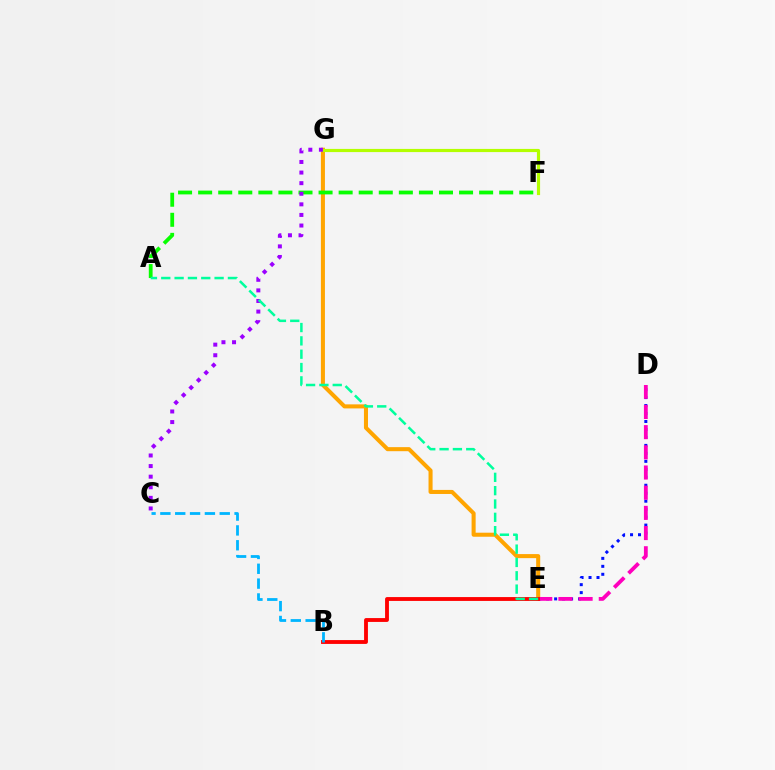{('E', 'G'): [{'color': '#ffa500', 'line_style': 'solid', 'thickness': 2.92}], ('D', 'E'): [{'color': '#0010ff', 'line_style': 'dotted', 'thickness': 2.17}, {'color': '#ff00bd', 'line_style': 'dashed', 'thickness': 2.74}], ('A', 'F'): [{'color': '#08ff00', 'line_style': 'dashed', 'thickness': 2.73}], ('F', 'G'): [{'color': '#b3ff00', 'line_style': 'solid', 'thickness': 2.28}], ('C', 'G'): [{'color': '#9b00ff', 'line_style': 'dotted', 'thickness': 2.88}], ('B', 'E'): [{'color': '#ff0000', 'line_style': 'solid', 'thickness': 2.77}], ('A', 'E'): [{'color': '#00ff9d', 'line_style': 'dashed', 'thickness': 1.81}], ('B', 'C'): [{'color': '#00b5ff', 'line_style': 'dashed', 'thickness': 2.02}]}